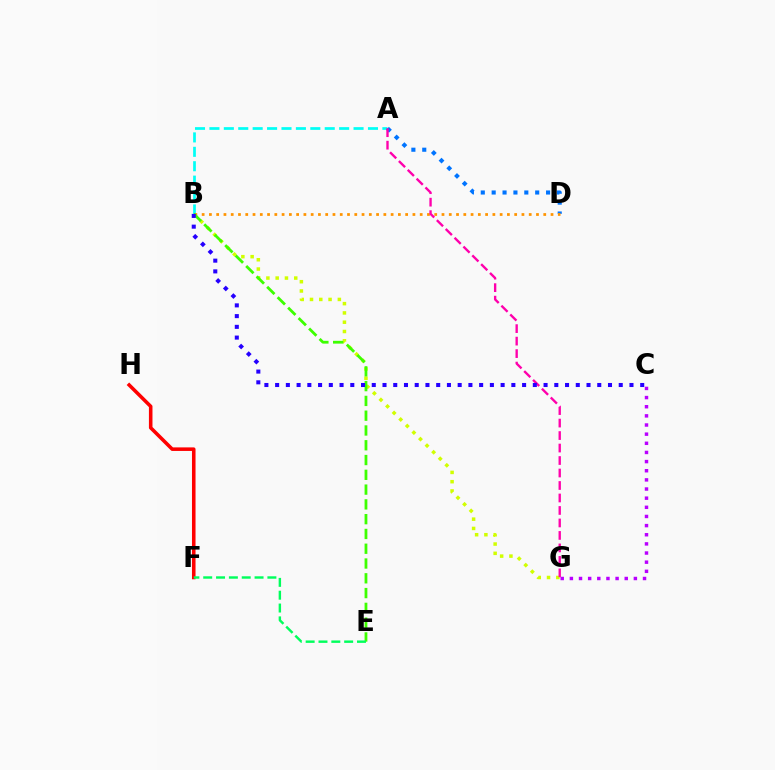{('B', 'G'): [{'color': '#d1ff00', 'line_style': 'dotted', 'thickness': 2.52}], ('A', 'B'): [{'color': '#00fff6', 'line_style': 'dashed', 'thickness': 1.96}], ('C', 'G'): [{'color': '#b900ff', 'line_style': 'dotted', 'thickness': 2.48}], ('A', 'D'): [{'color': '#0074ff', 'line_style': 'dotted', 'thickness': 2.96}], ('B', 'D'): [{'color': '#ff9400', 'line_style': 'dotted', 'thickness': 1.97}], ('F', 'H'): [{'color': '#ff0000', 'line_style': 'solid', 'thickness': 2.56}], ('B', 'E'): [{'color': '#3dff00', 'line_style': 'dashed', 'thickness': 2.01}], ('A', 'G'): [{'color': '#ff00ac', 'line_style': 'dashed', 'thickness': 1.7}], ('B', 'C'): [{'color': '#2500ff', 'line_style': 'dotted', 'thickness': 2.92}], ('E', 'F'): [{'color': '#00ff5c', 'line_style': 'dashed', 'thickness': 1.74}]}